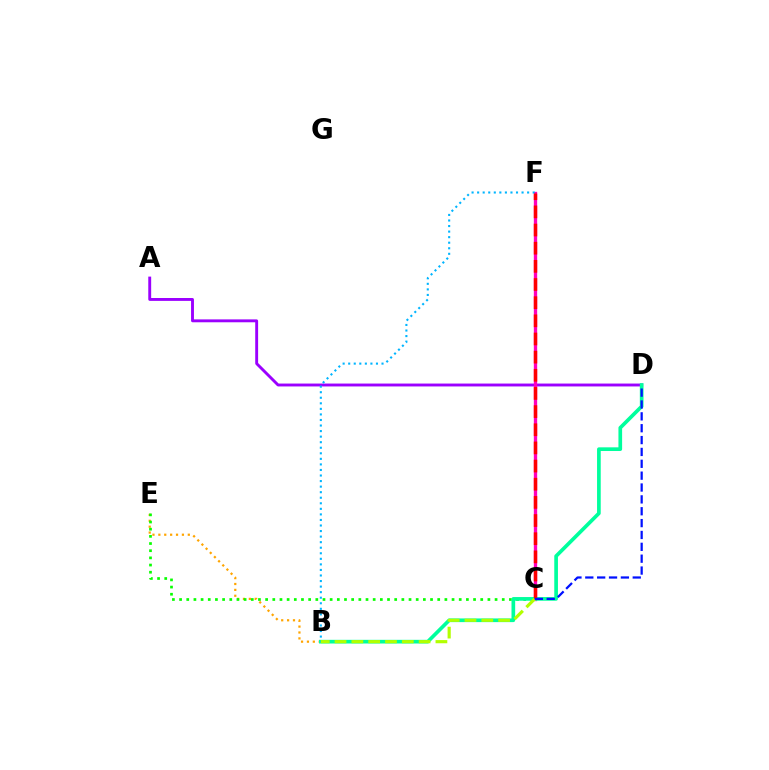{('B', 'E'): [{'color': '#ffa500', 'line_style': 'dotted', 'thickness': 1.6}], ('C', 'E'): [{'color': '#08ff00', 'line_style': 'dotted', 'thickness': 1.95}], ('A', 'D'): [{'color': '#9b00ff', 'line_style': 'solid', 'thickness': 2.08}], ('C', 'F'): [{'color': '#ff00bd', 'line_style': 'solid', 'thickness': 2.39}, {'color': '#ff0000', 'line_style': 'dashed', 'thickness': 2.47}], ('B', 'D'): [{'color': '#00ff9d', 'line_style': 'solid', 'thickness': 2.65}], ('B', 'F'): [{'color': '#00b5ff', 'line_style': 'dotted', 'thickness': 1.51}], ('B', 'C'): [{'color': '#b3ff00', 'line_style': 'dashed', 'thickness': 2.28}], ('C', 'D'): [{'color': '#0010ff', 'line_style': 'dashed', 'thickness': 1.61}]}